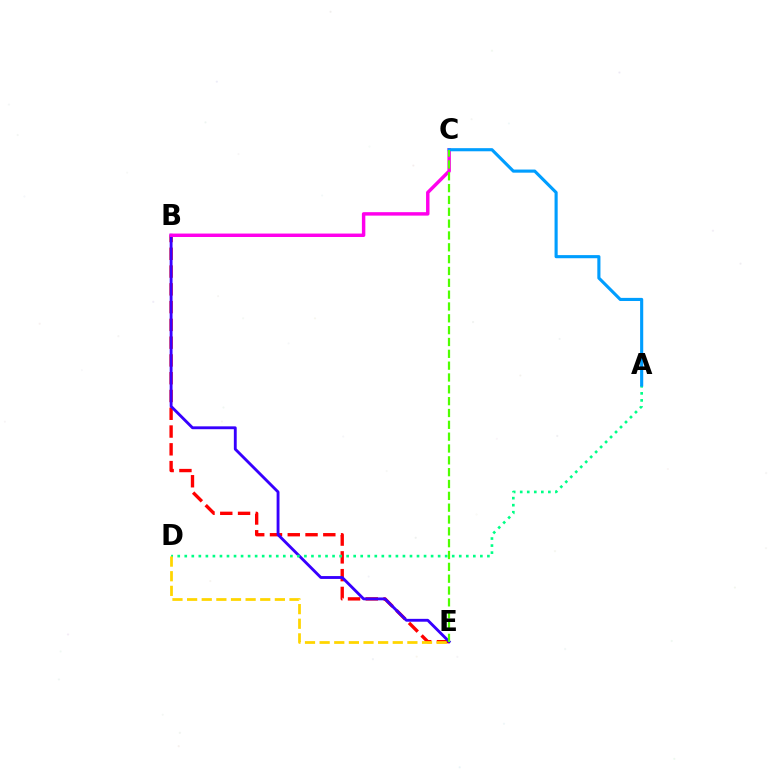{('B', 'E'): [{'color': '#ff0000', 'line_style': 'dashed', 'thickness': 2.41}, {'color': '#3700ff', 'line_style': 'solid', 'thickness': 2.06}], ('A', 'D'): [{'color': '#00ff86', 'line_style': 'dotted', 'thickness': 1.91}], ('B', 'C'): [{'color': '#ff00ed', 'line_style': 'solid', 'thickness': 2.48}], ('D', 'E'): [{'color': '#ffd500', 'line_style': 'dashed', 'thickness': 1.99}], ('A', 'C'): [{'color': '#009eff', 'line_style': 'solid', 'thickness': 2.25}], ('C', 'E'): [{'color': '#4fff00', 'line_style': 'dashed', 'thickness': 1.61}]}